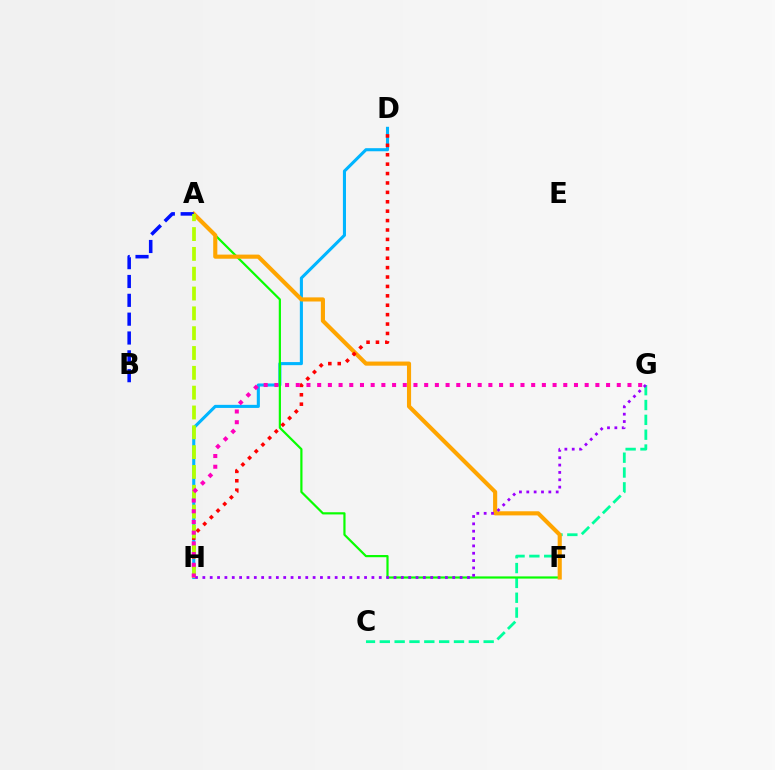{('C', 'G'): [{'color': '#00ff9d', 'line_style': 'dashed', 'thickness': 2.02}], ('D', 'H'): [{'color': '#00b5ff', 'line_style': 'solid', 'thickness': 2.22}, {'color': '#ff0000', 'line_style': 'dotted', 'thickness': 2.56}], ('A', 'F'): [{'color': '#08ff00', 'line_style': 'solid', 'thickness': 1.58}, {'color': '#ffa500', 'line_style': 'solid', 'thickness': 2.97}], ('A', 'B'): [{'color': '#0010ff', 'line_style': 'dashed', 'thickness': 2.56}], ('A', 'H'): [{'color': '#b3ff00', 'line_style': 'dashed', 'thickness': 2.69}], ('G', 'H'): [{'color': '#9b00ff', 'line_style': 'dotted', 'thickness': 2.0}, {'color': '#ff00bd', 'line_style': 'dotted', 'thickness': 2.91}]}